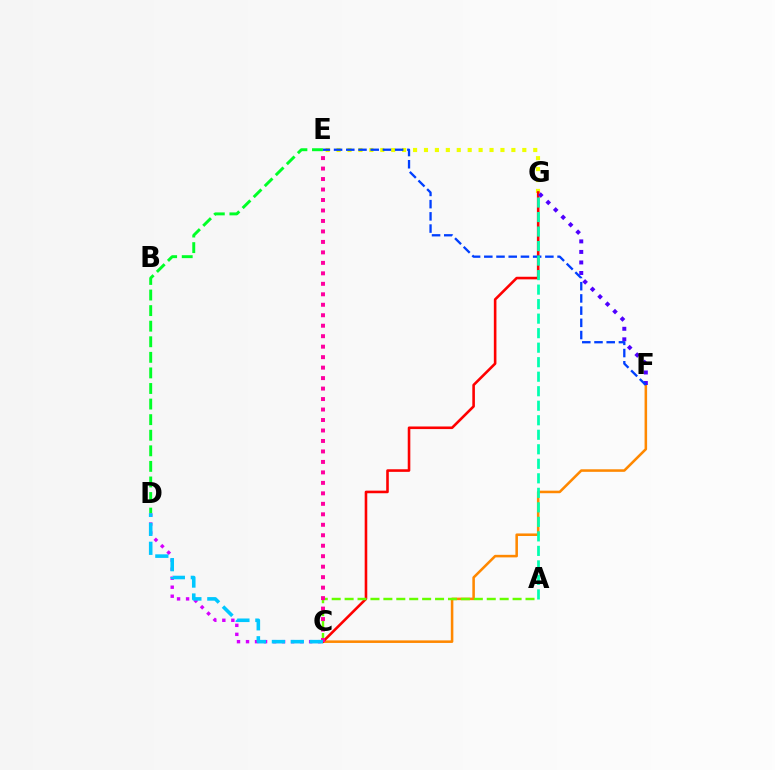{('E', 'G'): [{'color': '#eeff00', 'line_style': 'dotted', 'thickness': 2.97}], ('C', 'F'): [{'color': '#ff8800', 'line_style': 'solid', 'thickness': 1.84}], ('C', 'G'): [{'color': '#ff0000', 'line_style': 'solid', 'thickness': 1.87}], ('A', 'C'): [{'color': '#66ff00', 'line_style': 'dashed', 'thickness': 1.76}], ('C', 'D'): [{'color': '#d600ff', 'line_style': 'dotted', 'thickness': 2.45}, {'color': '#00c7ff', 'line_style': 'dashed', 'thickness': 2.57}], ('F', 'G'): [{'color': '#4f00ff', 'line_style': 'dotted', 'thickness': 2.86}], ('E', 'F'): [{'color': '#003fff', 'line_style': 'dashed', 'thickness': 1.66}], ('C', 'E'): [{'color': '#ff00a0', 'line_style': 'dotted', 'thickness': 2.85}], ('D', 'E'): [{'color': '#00ff27', 'line_style': 'dashed', 'thickness': 2.12}], ('A', 'G'): [{'color': '#00ffaf', 'line_style': 'dashed', 'thickness': 1.97}]}